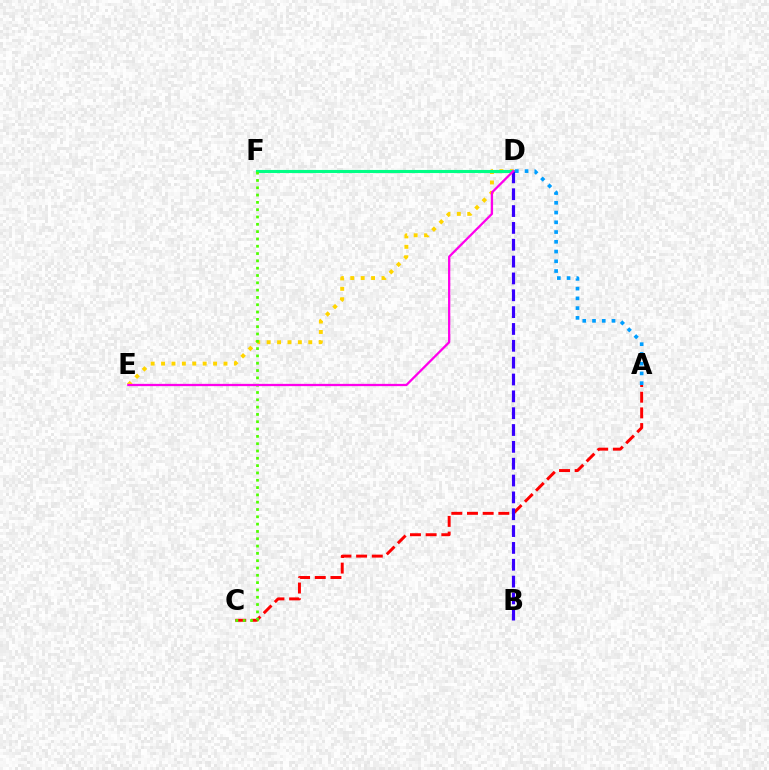{('D', 'E'): [{'color': '#ffd500', 'line_style': 'dotted', 'thickness': 2.83}, {'color': '#ff00ed', 'line_style': 'solid', 'thickness': 1.64}], ('D', 'F'): [{'color': '#00ff86', 'line_style': 'solid', 'thickness': 2.23}], ('A', 'C'): [{'color': '#ff0000', 'line_style': 'dashed', 'thickness': 2.13}], ('B', 'D'): [{'color': '#3700ff', 'line_style': 'dashed', 'thickness': 2.29}], ('C', 'F'): [{'color': '#4fff00', 'line_style': 'dotted', 'thickness': 1.99}], ('A', 'D'): [{'color': '#009eff', 'line_style': 'dotted', 'thickness': 2.65}]}